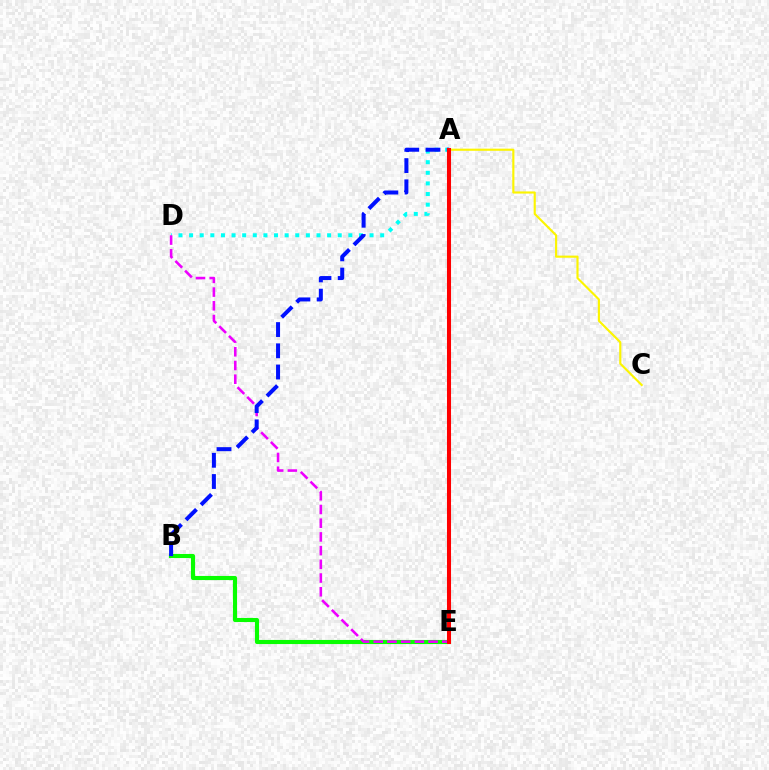{('A', 'D'): [{'color': '#00fff6', 'line_style': 'dotted', 'thickness': 2.88}], ('B', 'E'): [{'color': '#08ff00', 'line_style': 'solid', 'thickness': 2.96}], ('A', 'C'): [{'color': '#fcf500', 'line_style': 'solid', 'thickness': 1.54}], ('D', 'E'): [{'color': '#ee00ff', 'line_style': 'dashed', 'thickness': 1.86}], ('A', 'B'): [{'color': '#0010ff', 'line_style': 'dashed', 'thickness': 2.88}], ('A', 'E'): [{'color': '#ff0000', 'line_style': 'solid', 'thickness': 2.92}]}